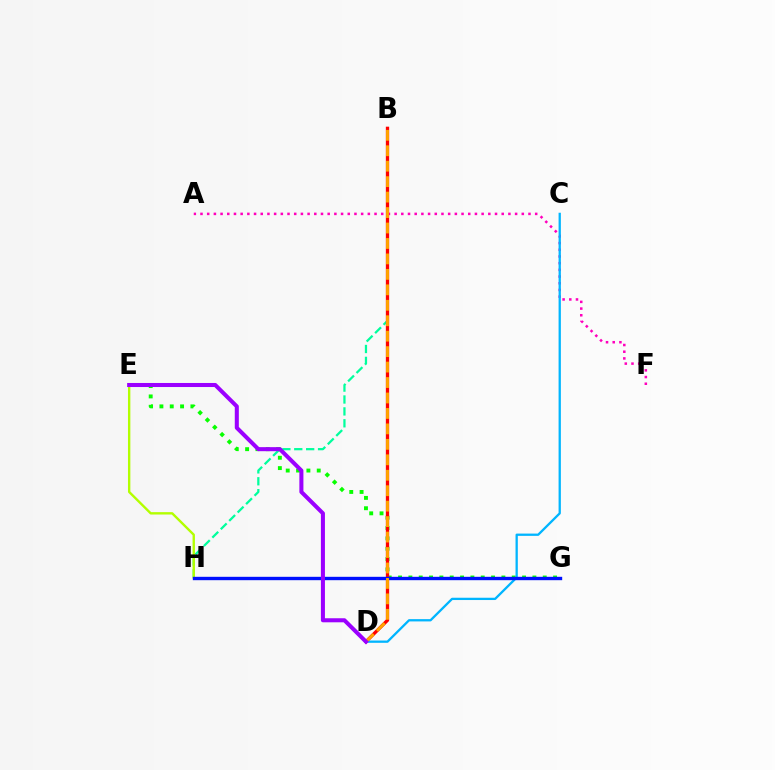{('A', 'F'): [{'color': '#ff00bd', 'line_style': 'dotted', 'thickness': 1.82}], ('E', 'G'): [{'color': '#08ff00', 'line_style': 'dotted', 'thickness': 2.81}], ('B', 'H'): [{'color': '#00ff9d', 'line_style': 'dashed', 'thickness': 1.62}], ('B', 'D'): [{'color': '#ff0000', 'line_style': 'solid', 'thickness': 2.37}, {'color': '#ffa500', 'line_style': 'dashed', 'thickness': 2.1}], ('C', 'D'): [{'color': '#00b5ff', 'line_style': 'solid', 'thickness': 1.65}], ('E', 'H'): [{'color': '#b3ff00', 'line_style': 'solid', 'thickness': 1.71}], ('G', 'H'): [{'color': '#0010ff', 'line_style': 'solid', 'thickness': 2.43}], ('D', 'E'): [{'color': '#9b00ff', 'line_style': 'solid', 'thickness': 2.91}]}